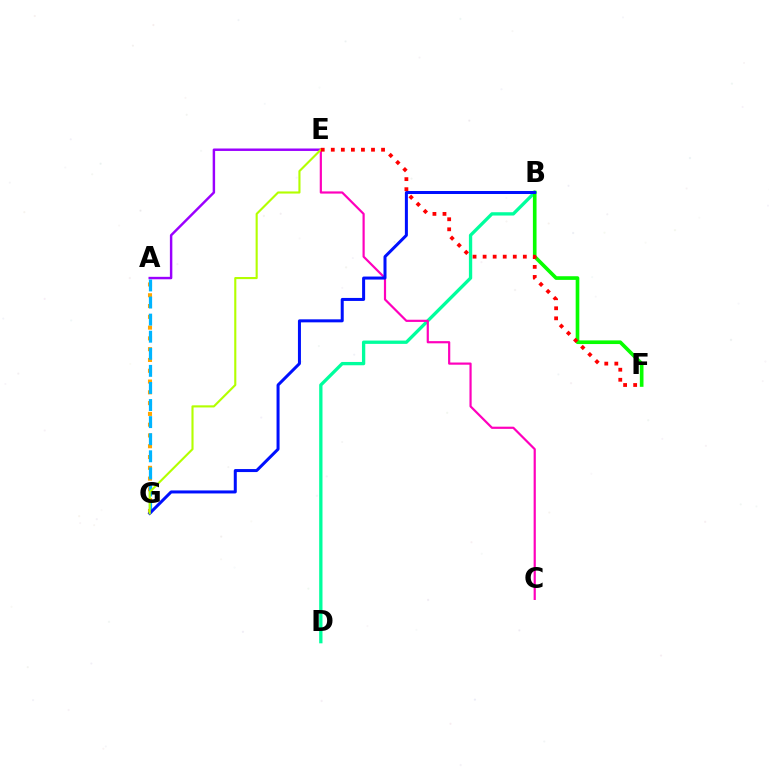{('A', 'E'): [{'color': '#9b00ff', 'line_style': 'solid', 'thickness': 1.76}], ('B', 'D'): [{'color': '#00ff9d', 'line_style': 'solid', 'thickness': 2.38}], ('A', 'G'): [{'color': '#ffa500', 'line_style': 'dotted', 'thickness': 2.93}, {'color': '#00b5ff', 'line_style': 'dashed', 'thickness': 2.32}], ('B', 'F'): [{'color': '#08ff00', 'line_style': 'solid', 'thickness': 2.63}], ('C', 'E'): [{'color': '#ff00bd', 'line_style': 'solid', 'thickness': 1.58}], ('B', 'G'): [{'color': '#0010ff', 'line_style': 'solid', 'thickness': 2.17}], ('E', 'G'): [{'color': '#b3ff00', 'line_style': 'solid', 'thickness': 1.53}], ('E', 'F'): [{'color': '#ff0000', 'line_style': 'dotted', 'thickness': 2.73}]}